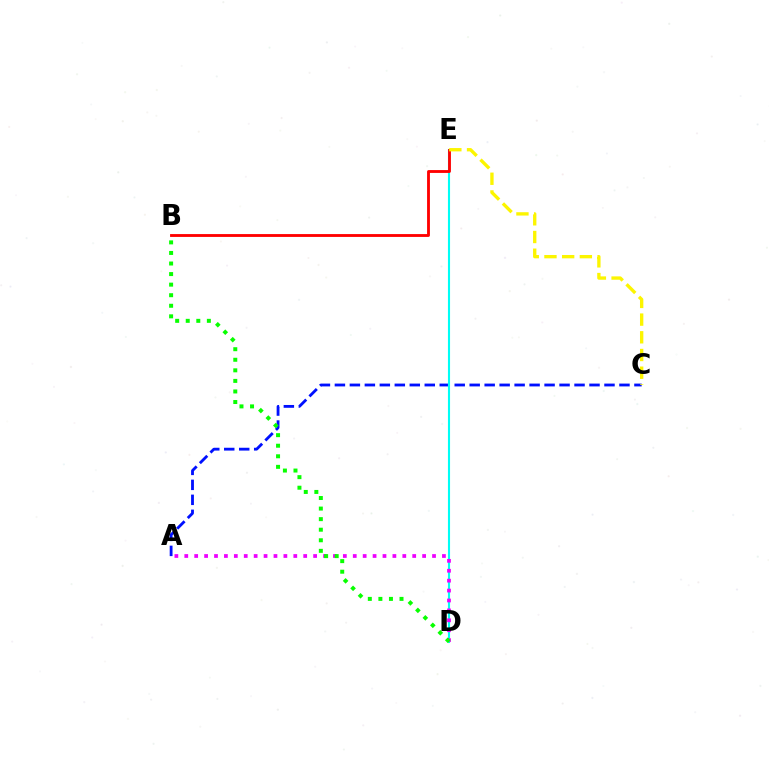{('A', 'C'): [{'color': '#0010ff', 'line_style': 'dashed', 'thickness': 2.03}], ('D', 'E'): [{'color': '#00fff6', 'line_style': 'solid', 'thickness': 1.52}], ('A', 'D'): [{'color': '#ee00ff', 'line_style': 'dotted', 'thickness': 2.69}], ('B', 'E'): [{'color': '#ff0000', 'line_style': 'solid', 'thickness': 2.05}], ('C', 'E'): [{'color': '#fcf500', 'line_style': 'dashed', 'thickness': 2.4}], ('B', 'D'): [{'color': '#08ff00', 'line_style': 'dotted', 'thickness': 2.87}]}